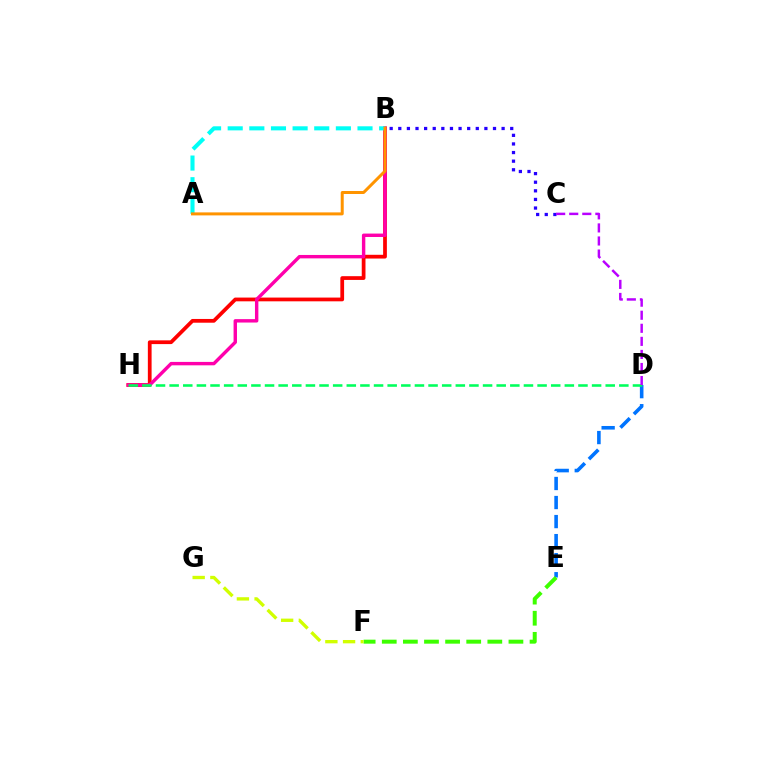{('B', 'H'): [{'color': '#ff0000', 'line_style': 'solid', 'thickness': 2.7}, {'color': '#ff00ac', 'line_style': 'solid', 'thickness': 2.46}], ('B', 'C'): [{'color': '#2500ff', 'line_style': 'dotted', 'thickness': 2.34}], ('D', 'E'): [{'color': '#0074ff', 'line_style': 'dashed', 'thickness': 2.59}], ('A', 'B'): [{'color': '#00fff6', 'line_style': 'dashed', 'thickness': 2.94}, {'color': '#ff9400', 'line_style': 'solid', 'thickness': 2.16}], ('E', 'F'): [{'color': '#3dff00', 'line_style': 'dashed', 'thickness': 2.87}], ('D', 'H'): [{'color': '#00ff5c', 'line_style': 'dashed', 'thickness': 1.85}], ('F', 'G'): [{'color': '#d1ff00', 'line_style': 'dashed', 'thickness': 2.4}], ('C', 'D'): [{'color': '#b900ff', 'line_style': 'dashed', 'thickness': 1.77}]}